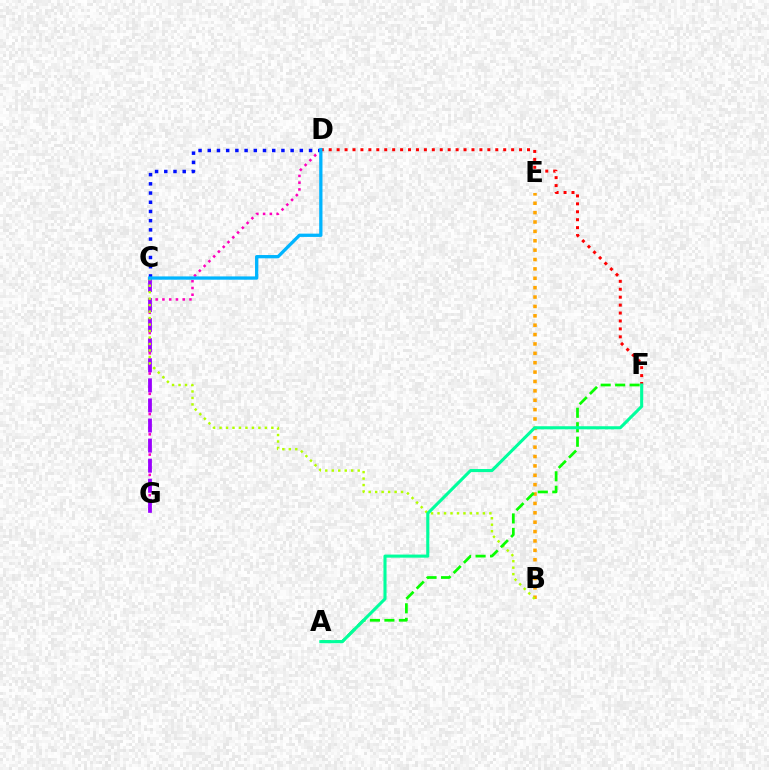{('B', 'E'): [{'color': '#ffa500', 'line_style': 'dotted', 'thickness': 2.55}], ('D', 'F'): [{'color': '#ff0000', 'line_style': 'dotted', 'thickness': 2.16}], ('D', 'G'): [{'color': '#ff00bd', 'line_style': 'dotted', 'thickness': 1.84}], ('C', 'G'): [{'color': '#9b00ff', 'line_style': 'dashed', 'thickness': 2.73}], ('C', 'D'): [{'color': '#0010ff', 'line_style': 'dotted', 'thickness': 2.5}, {'color': '#00b5ff', 'line_style': 'solid', 'thickness': 2.36}], ('B', 'C'): [{'color': '#b3ff00', 'line_style': 'dotted', 'thickness': 1.76}], ('A', 'F'): [{'color': '#08ff00', 'line_style': 'dashed', 'thickness': 1.97}, {'color': '#00ff9d', 'line_style': 'solid', 'thickness': 2.22}]}